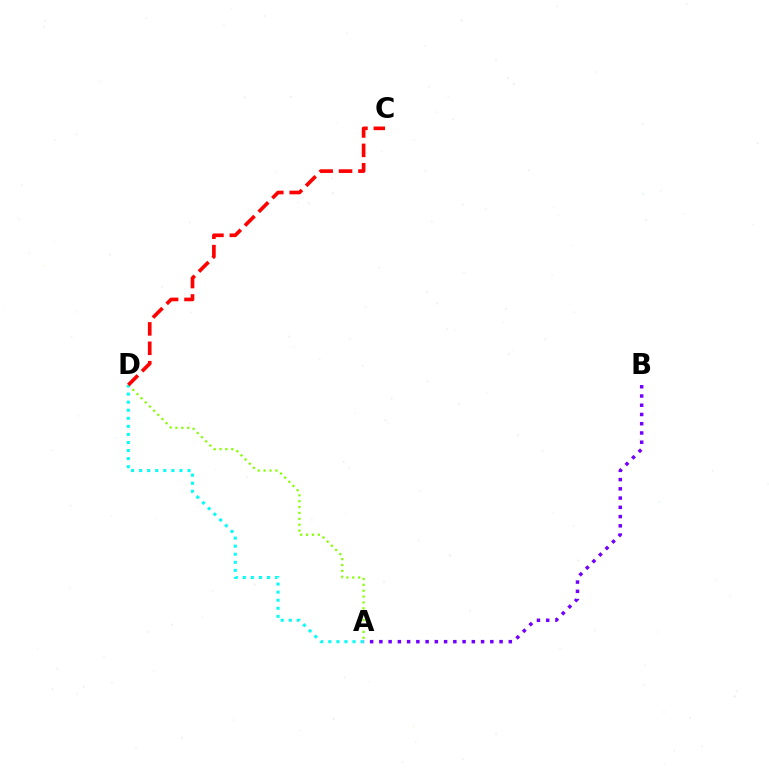{('A', 'D'): [{'color': '#84ff00', 'line_style': 'dotted', 'thickness': 1.6}, {'color': '#00fff6', 'line_style': 'dotted', 'thickness': 2.19}], ('A', 'B'): [{'color': '#7200ff', 'line_style': 'dotted', 'thickness': 2.51}], ('C', 'D'): [{'color': '#ff0000', 'line_style': 'dashed', 'thickness': 2.64}]}